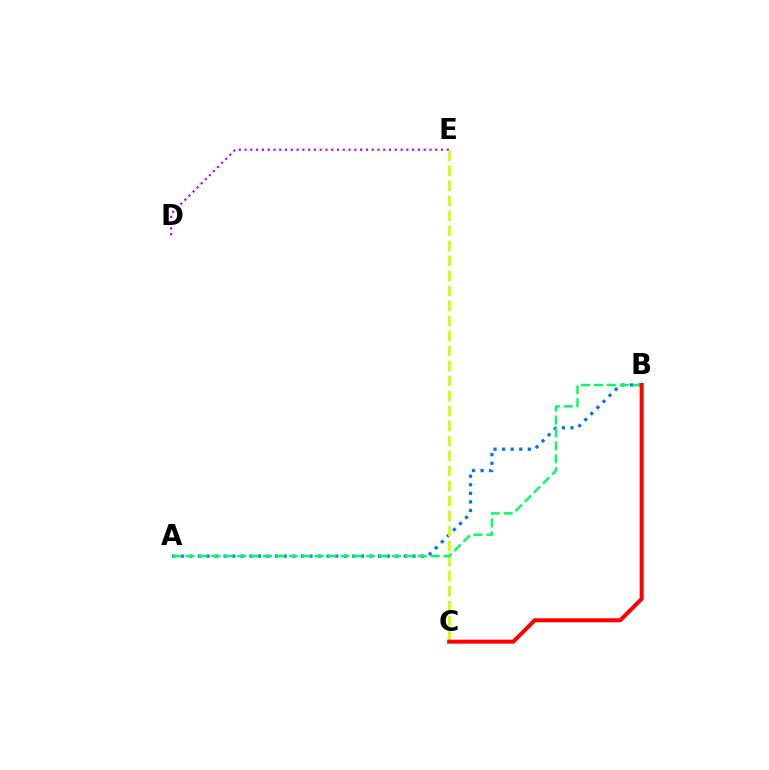{('A', 'B'): [{'color': '#0074ff', 'line_style': 'dotted', 'thickness': 2.33}, {'color': '#00ff5c', 'line_style': 'dashed', 'thickness': 1.75}], ('D', 'E'): [{'color': '#b900ff', 'line_style': 'dotted', 'thickness': 1.57}], ('C', 'E'): [{'color': '#d1ff00', 'line_style': 'dashed', 'thickness': 2.04}], ('B', 'C'): [{'color': '#ff0000', 'line_style': 'solid', 'thickness': 2.88}]}